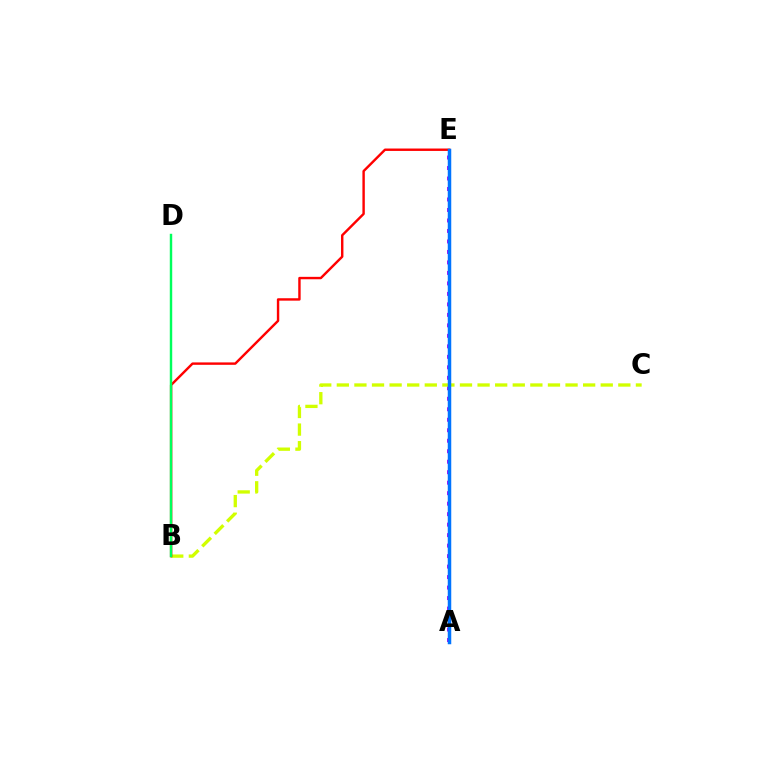{('A', 'E'): [{'color': '#b900ff', 'line_style': 'dotted', 'thickness': 2.85}, {'color': '#0074ff', 'line_style': 'solid', 'thickness': 2.51}], ('B', 'C'): [{'color': '#d1ff00', 'line_style': 'dashed', 'thickness': 2.39}], ('B', 'E'): [{'color': '#ff0000', 'line_style': 'solid', 'thickness': 1.74}], ('B', 'D'): [{'color': '#00ff5c', 'line_style': 'solid', 'thickness': 1.76}]}